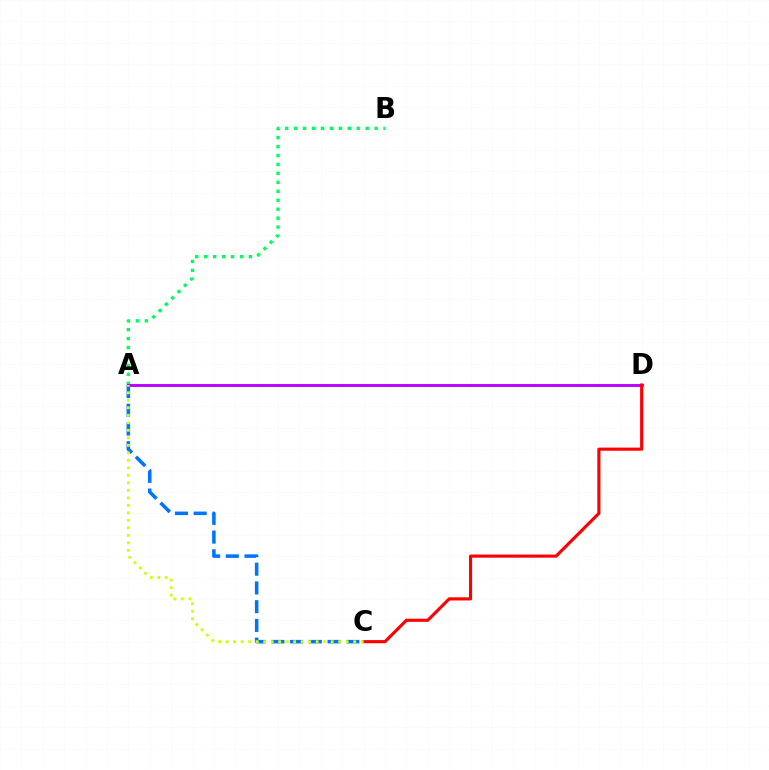{('A', 'C'): [{'color': '#0074ff', 'line_style': 'dashed', 'thickness': 2.54}, {'color': '#d1ff00', 'line_style': 'dotted', 'thickness': 2.04}], ('A', 'B'): [{'color': '#00ff5c', 'line_style': 'dotted', 'thickness': 2.43}], ('A', 'D'): [{'color': '#b900ff', 'line_style': 'solid', 'thickness': 2.07}], ('C', 'D'): [{'color': '#ff0000', 'line_style': 'solid', 'thickness': 2.24}]}